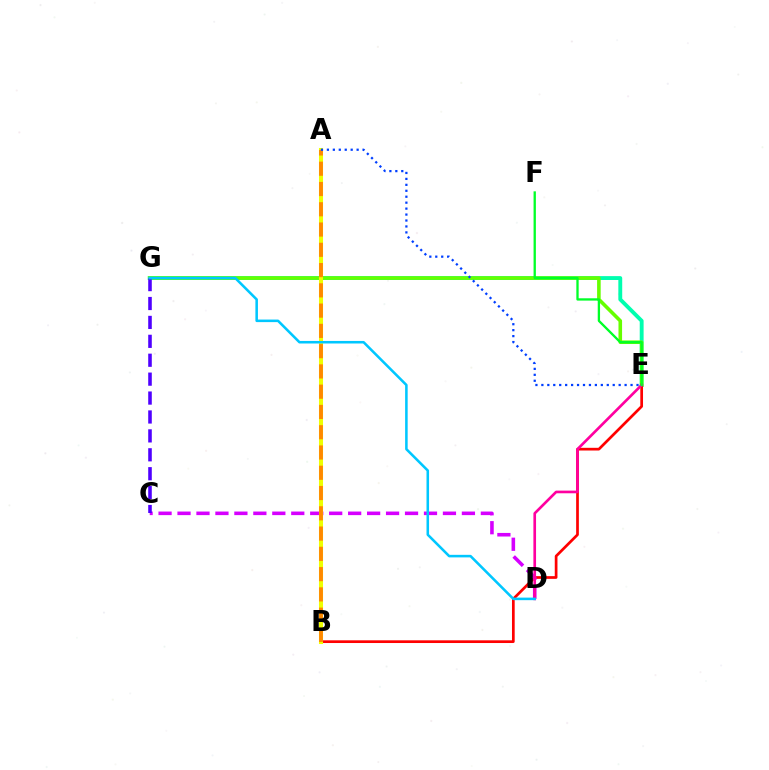{('E', 'G'): [{'color': '#00ffaf', 'line_style': 'solid', 'thickness': 2.79}, {'color': '#66ff00', 'line_style': 'solid', 'thickness': 2.59}], ('B', 'E'): [{'color': '#ff0000', 'line_style': 'solid', 'thickness': 1.95}], ('C', 'D'): [{'color': '#d600ff', 'line_style': 'dashed', 'thickness': 2.58}], ('A', 'B'): [{'color': '#eeff00', 'line_style': 'solid', 'thickness': 2.92}, {'color': '#ff8800', 'line_style': 'dashed', 'thickness': 2.75}], ('D', 'E'): [{'color': '#ff00a0', 'line_style': 'solid', 'thickness': 1.91}], ('C', 'G'): [{'color': '#4f00ff', 'line_style': 'dashed', 'thickness': 2.57}], ('E', 'F'): [{'color': '#00ff27', 'line_style': 'solid', 'thickness': 1.67}], ('D', 'G'): [{'color': '#00c7ff', 'line_style': 'solid', 'thickness': 1.84}], ('A', 'E'): [{'color': '#003fff', 'line_style': 'dotted', 'thickness': 1.62}]}